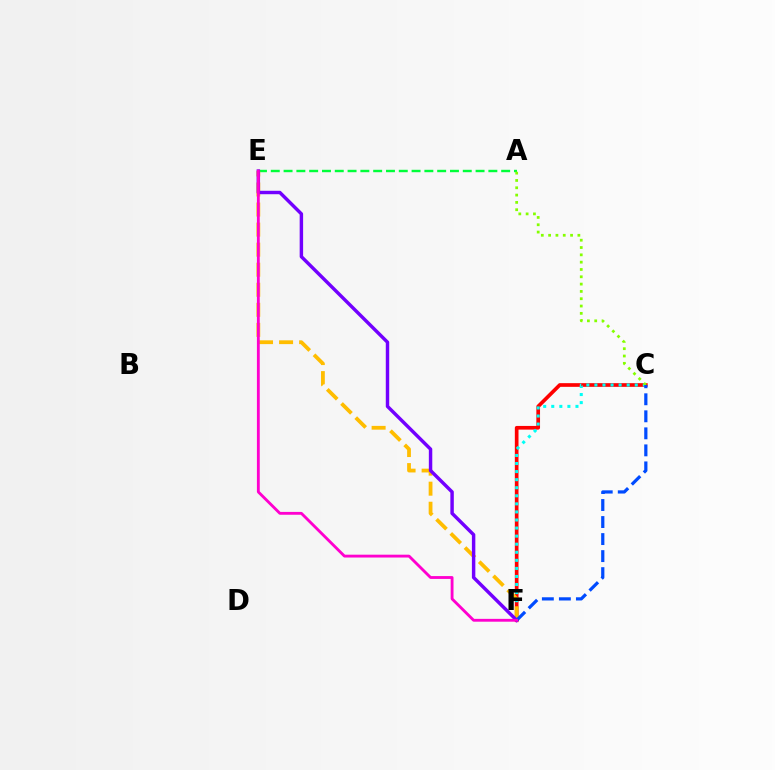{('C', 'F'): [{'color': '#ff0000', 'line_style': 'solid', 'thickness': 2.65}, {'color': '#00fff6', 'line_style': 'dotted', 'thickness': 2.19}, {'color': '#004bff', 'line_style': 'dashed', 'thickness': 2.31}], ('A', 'E'): [{'color': '#00ff39', 'line_style': 'dashed', 'thickness': 1.74}], ('E', 'F'): [{'color': '#ffbd00', 'line_style': 'dashed', 'thickness': 2.72}, {'color': '#7200ff', 'line_style': 'solid', 'thickness': 2.48}, {'color': '#ff00cf', 'line_style': 'solid', 'thickness': 2.05}], ('A', 'C'): [{'color': '#84ff00', 'line_style': 'dotted', 'thickness': 1.99}]}